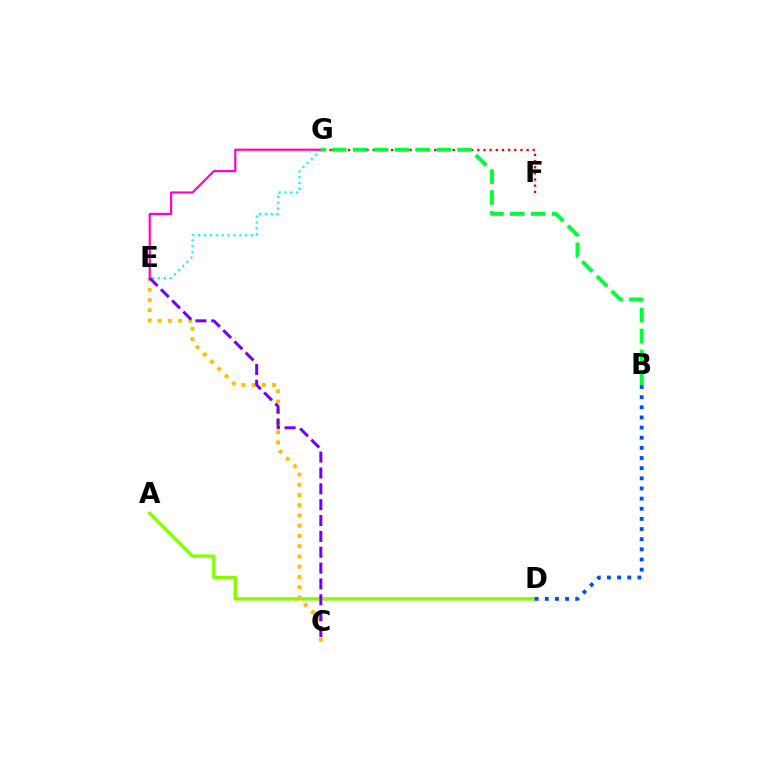{('A', 'D'): [{'color': '#84ff00', 'line_style': 'solid', 'thickness': 2.46}], ('B', 'D'): [{'color': '#004bff', 'line_style': 'dotted', 'thickness': 2.76}], ('C', 'E'): [{'color': '#ffbd00', 'line_style': 'dotted', 'thickness': 2.78}, {'color': '#7200ff', 'line_style': 'dashed', 'thickness': 2.15}], ('E', 'G'): [{'color': '#00fff6', 'line_style': 'dotted', 'thickness': 1.59}, {'color': '#ff00cf', 'line_style': 'solid', 'thickness': 1.56}], ('F', 'G'): [{'color': '#ff0000', 'line_style': 'dotted', 'thickness': 1.67}], ('B', 'G'): [{'color': '#00ff39', 'line_style': 'dashed', 'thickness': 2.84}]}